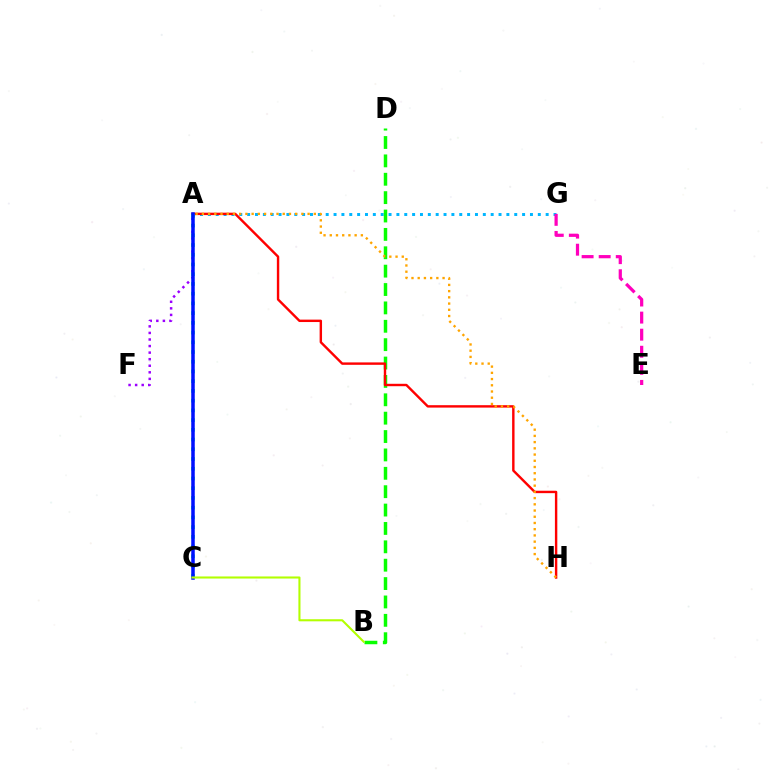{('A', 'G'): [{'color': '#00b5ff', 'line_style': 'dotted', 'thickness': 2.13}], ('B', 'D'): [{'color': '#08ff00', 'line_style': 'dashed', 'thickness': 2.5}], ('A', 'H'): [{'color': '#ff0000', 'line_style': 'solid', 'thickness': 1.74}, {'color': '#ffa500', 'line_style': 'dotted', 'thickness': 1.69}], ('A', 'F'): [{'color': '#9b00ff', 'line_style': 'dotted', 'thickness': 1.78}], ('E', 'G'): [{'color': '#ff00bd', 'line_style': 'dashed', 'thickness': 2.32}], ('A', 'C'): [{'color': '#00ff9d', 'line_style': 'dotted', 'thickness': 2.64}, {'color': '#0010ff', 'line_style': 'solid', 'thickness': 2.52}], ('B', 'C'): [{'color': '#b3ff00', 'line_style': 'solid', 'thickness': 1.5}]}